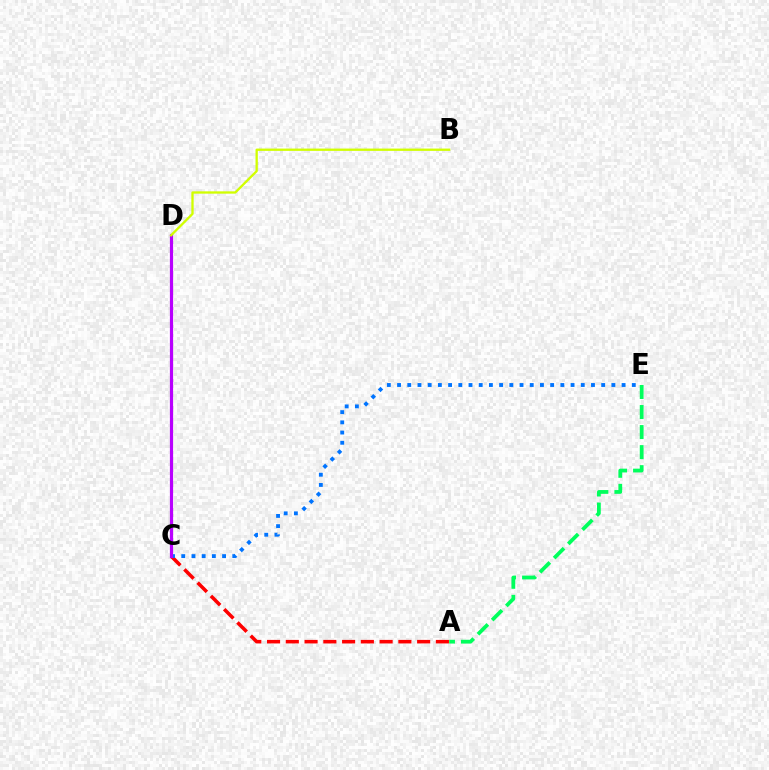{('A', 'E'): [{'color': '#00ff5c', 'line_style': 'dashed', 'thickness': 2.72}], ('A', 'C'): [{'color': '#ff0000', 'line_style': 'dashed', 'thickness': 2.55}], ('C', 'E'): [{'color': '#0074ff', 'line_style': 'dotted', 'thickness': 2.77}], ('C', 'D'): [{'color': '#b900ff', 'line_style': 'solid', 'thickness': 2.3}], ('B', 'D'): [{'color': '#d1ff00', 'line_style': 'solid', 'thickness': 1.66}]}